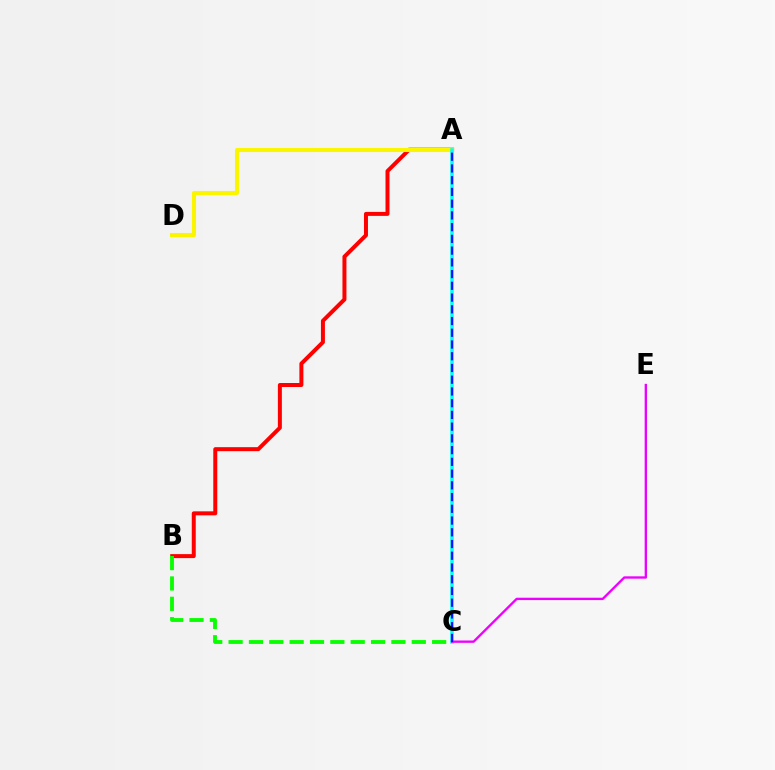{('A', 'B'): [{'color': '#ff0000', 'line_style': 'solid', 'thickness': 2.87}], ('A', 'D'): [{'color': '#fcf500', 'line_style': 'solid', 'thickness': 2.95}], ('A', 'C'): [{'color': '#00fff6', 'line_style': 'solid', 'thickness': 2.52}, {'color': '#0010ff', 'line_style': 'dashed', 'thickness': 1.59}], ('B', 'C'): [{'color': '#08ff00', 'line_style': 'dashed', 'thickness': 2.77}], ('C', 'E'): [{'color': '#ee00ff', 'line_style': 'solid', 'thickness': 1.69}]}